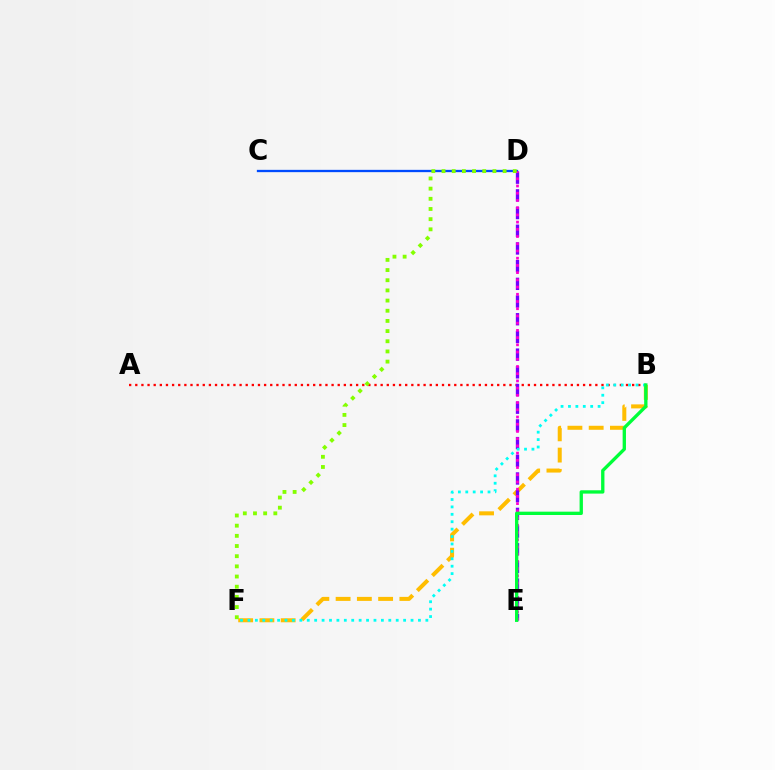{('A', 'B'): [{'color': '#ff0000', 'line_style': 'dotted', 'thickness': 1.67}], ('C', 'D'): [{'color': '#004bff', 'line_style': 'solid', 'thickness': 1.66}], ('B', 'F'): [{'color': '#ffbd00', 'line_style': 'dashed', 'thickness': 2.89}, {'color': '#00fff6', 'line_style': 'dotted', 'thickness': 2.01}], ('D', 'E'): [{'color': '#7200ff', 'line_style': 'dashed', 'thickness': 2.4}, {'color': '#ff00cf', 'line_style': 'dotted', 'thickness': 1.96}], ('D', 'F'): [{'color': '#84ff00', 'line_style': 'dotted', 'thickness': 2.76}], ('B', 'E'): [{'color': '#00ff39', 'line_style': 'solid', 'thickness': 2.4}]}